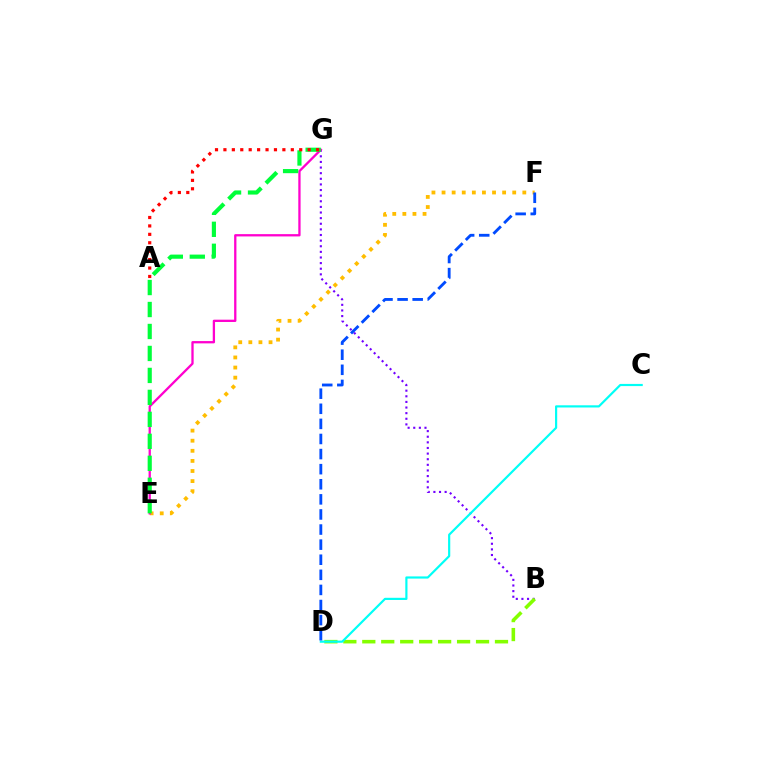{('B', 'G'): [{'color': '#7200ff', 'line_style': 'dotted', 'thickness': 1.53}], ('E', 'F'): [{'color': '#ffbd00', 'line_style': 'dotted', 'thickness': 2.74}], ('E', 'G'): [{'color': '#ff00cf', 'line_style': 'solid', 'thickness': 1.65}, {'color': '#00ff39', 'line_style': 'dashed', 'thickness': 2.98}], ('B', 'D'): [{'color': '#84ff00', 'line_style': 'dashed', 'thickness': 2.58}], ('C', 'D'): [{'color': '#00fff6', 'line_style': 'solid', 'thickness': 1.57}], ('A', 'G'): [{'color': '#ff0000', 'line_style': 'dotted', 'thickness': 2.29}], ('D', 'F'): [{'color': '#004bff', 'line_style': 'dashed', 'thickness': 2.05}]}